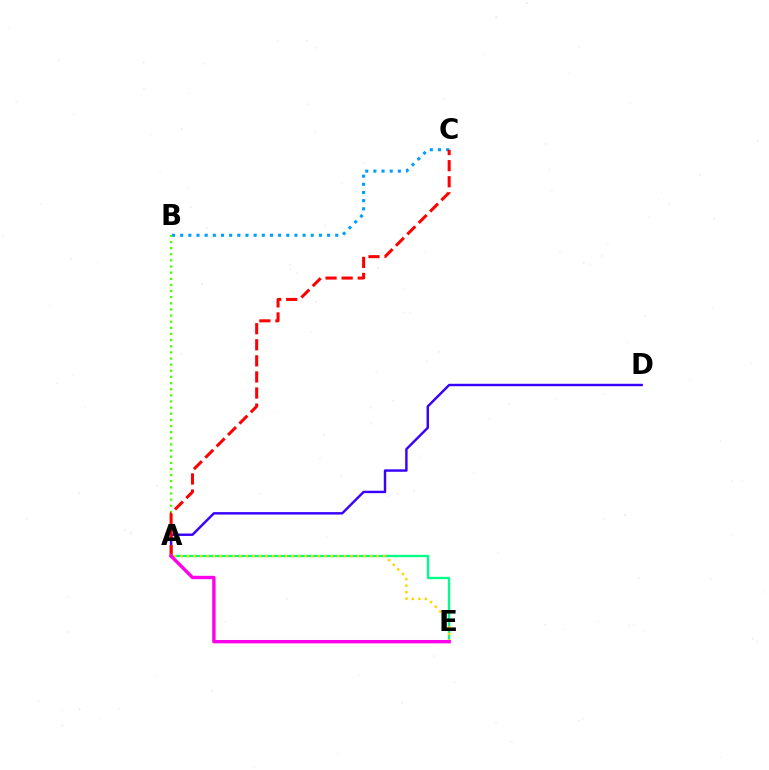{('B', 'C'): [{'color': '#009eff', 'line_style': 'dotted', 'thickness': 2.22}], ('A', 'B'): [{'color': '#4fff00', 'line_style': 'dotted', 'thickness': 1.67}], ('A', 'D'): [{'color': '#3700ff', 'line_style': 'solid', 'thickness': 1.74}], ('A', 'C'): [{'color': '#ff0000', 'line_style': 'dashed', 'thickness': 2.18}], ('A', 'E'): [{'color': '#00ff86', 'line_style': 'solid', 'thickness': 1.67}, {'color': '#ffd500', 'line_style': 'dotted', 'thickness': 1.78}, {'color': '#ff00ed', 'line_style': 'solid', 'thickness': 2.43}]}